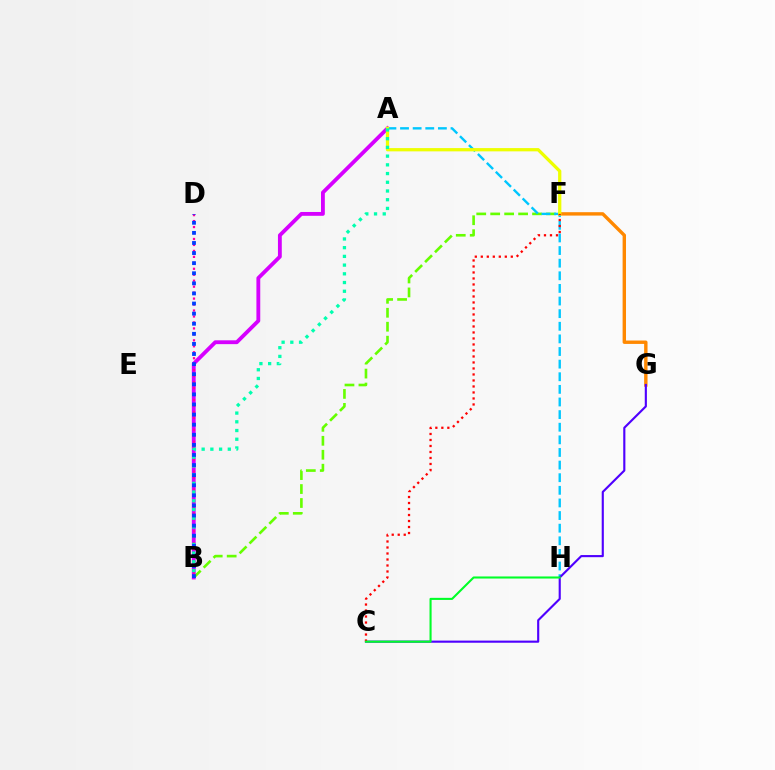{('A', 'B'): [{'color': '#d600ff', 'line_style': 'solid', 'thickness': 2.76}, {'color': '#00ffaf', 'line_style': 'dotted', 'thickness': 2.37}], ('F', 'G'): [{'color': '#ff8800', 'line_style': 'solid', 'thickness': 2.45}], ('B', 'F'): [{'color': '#66ff00', 'line_style': 'dashed', 'thickness': 1.9}], ('A', 'H'): [{'color': '#00c7ff', 'line_style': 'dashed', 'thickness': 1.71}], ('C', 'G'): [{'color': '#4f00ff', 'line_style': 'solid', 'thickness': 1.54}], ('A', 'F'): [{'color': '#eeff00', 'line_style': 'solid', 'thickness': 2.35}], ('B', 'D'): [{'color': '#ff00a0', 'line_style': 'dotted', 'thickness': 1.62}, {'color': '#003fff', 'line_style': 'dotted', 'thickness': 2.74}], ('C', 'F'): [{'color': '#ff0000', 'line_style': 'dotted', 'thickness': 1.63}], ('C', 'H'): [{'color': '#00ff27', 'line_style': 'solid', 'thickness': 1.5}]}